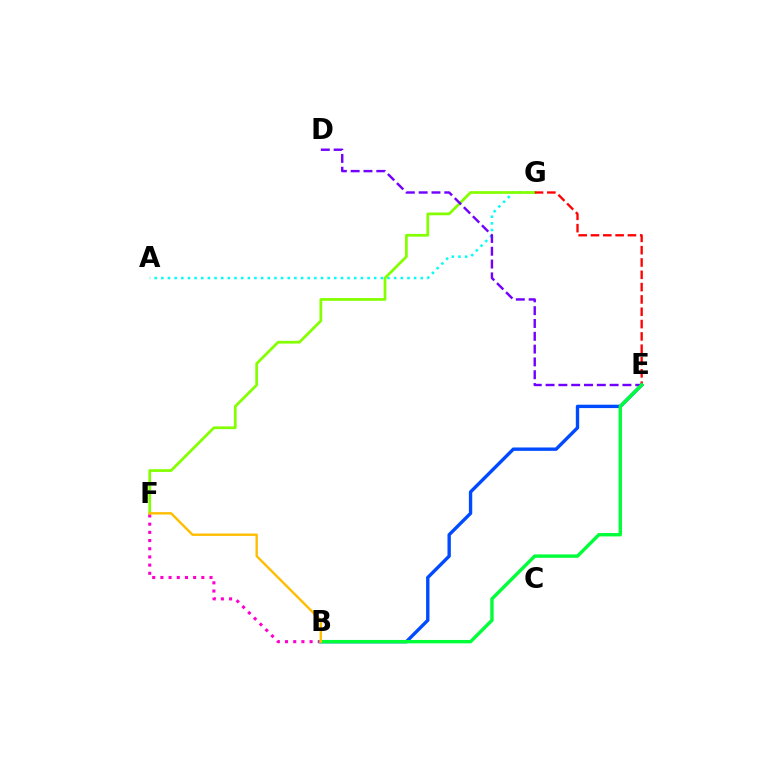{('A', 'G'): [{'color': '#00fff6', 'line_style': 'dotted', 'thickness': 1.81}], ('B', 'E'): [{'color': '#004bff', 'line_style': 'solid', 'thickness': 2.43}, {'color': '#00ff39', 'line_style': 'solid', 'thickness': 2.44}], ('F', 'G'): [{'color': '#84ff00', 'line_style': 'solid', 'thickness': 1.97}], ('E', 'G'): [{'color': '#ff0000', 'line_style': 'dashed', 'thickness': 1.67}], ('D', 'E'): [{'color': '#7200ff', 'line_style': 'dashed', 'thickness': 1.74}], ('B', 'F'): [{'color': '#ff00cf', 'line_style': 'dotted', 'thickness': 2.22}, {'color': '#ffbd00', 'line_style': 'solid', 'thickness': 1.72}]}